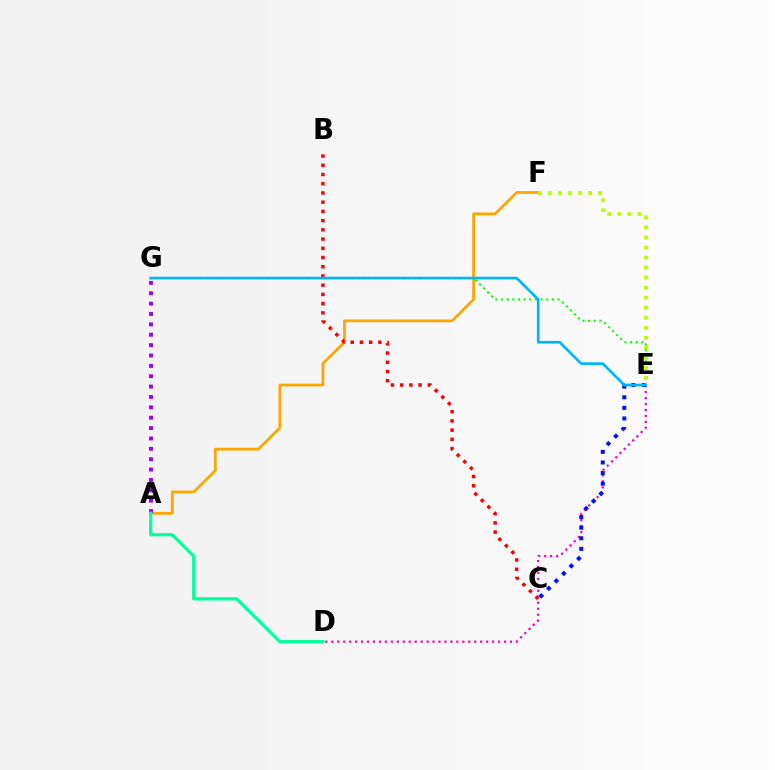{('A', 'F'): [{'color': '#ffa500', 'line_style': 'solid', 'thickness': 1.99}], ('D', 'E'): [{'color': '#ff00bd', 'line_style': 'dotted', 'thickness': 1.62}], ('C', 'E'): [{'color': '#0010ff', 'line_style': 'dotted', 'thickness': 2.88}], ('B', 'C'): [{'color': '#ff0000', 'line_style': 'dotted', 'thickness': 2.51}], ('A', 'G'): [{'color': '#9b00ff', 'line_style': 'dotted', 'thickness': 2.82}], ('E', 'G'): [{'color': '#08ff00', 'line_style': 'dotted', 'thickness': 1.53}, {'color': '#00b5ff', 'line_style': 'solid', 'thickness': 1.93}], ('E', 'F'): [{'color': '#b3ff00', 'line_style': 'dotted', 'thickness': 2.73}], ('A', 'D'): [{'color': '#00ff9d', 'line_style': 'solid', 'thickness': 2.29}]}